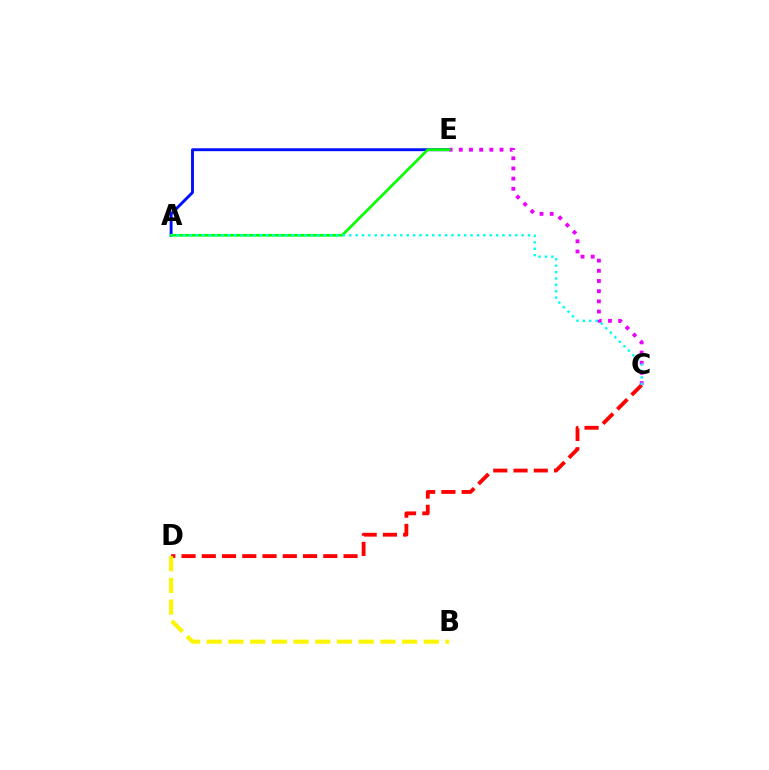{('C', 'D'): [{'color': '#ff0000', 'line_style': 'dashed', 'thickness': 2.75}], ('A', 'E'): [{'color': '#0010ff', 'line_style': 'solid', 'thickness': 2.09}, {'color': '#08ff00', 'line_style': 'solid', 'thickness': 1.94}], ('C', 'E'): [{'color': '#ee00ff', 'line_style': 'dotted', 'thickness': 2.77}], ('A', 'C'): [{'color': '#00fff6', 'line_style': 'dotted', 'thickness': 1.74}], ('B', 'D'): [{'color': '#fcf500', 'line_style': 'dashed', 'thickness': 2.95}]}